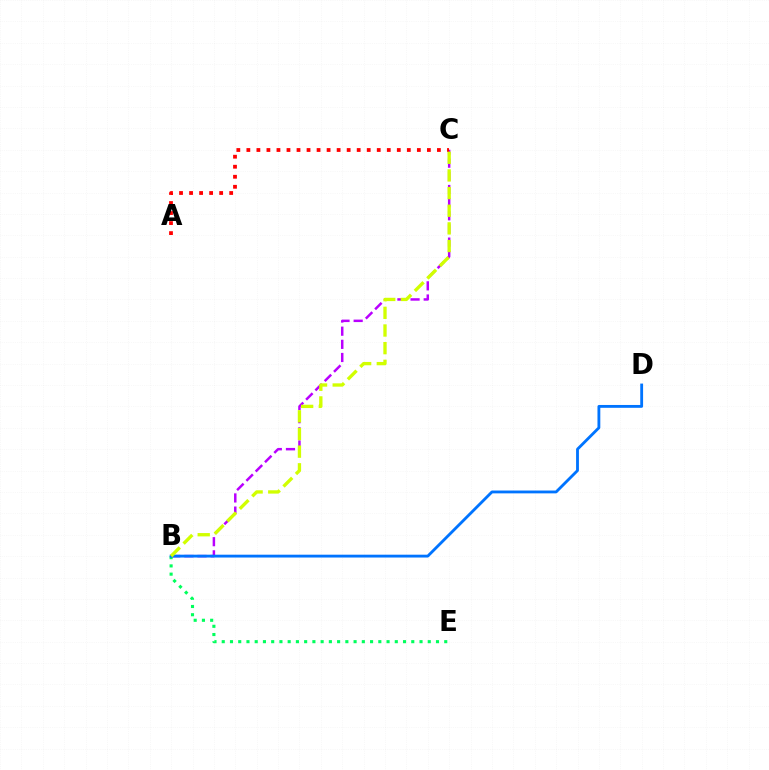{('B', 'C'): [{'color': '#b900ff', 'line_style': 'dashed', 'thickness': 1.79}, {'color': '#d1ff00', 'line_style': 'dashed', 'thickness': 2.4}], ('A', 'C'): [{'color': '#ff0000', 'line_style': 'dotted', 'thickness': 2.72}], ('B', 'E'): [{'color': '#00ff5c', 'line_style': 'dotted', 'thickness': 2.24}], ('B', 'D'): [{'color': '#0074ff', 'line_style': 'solid', 'thickness': 2.04}]}